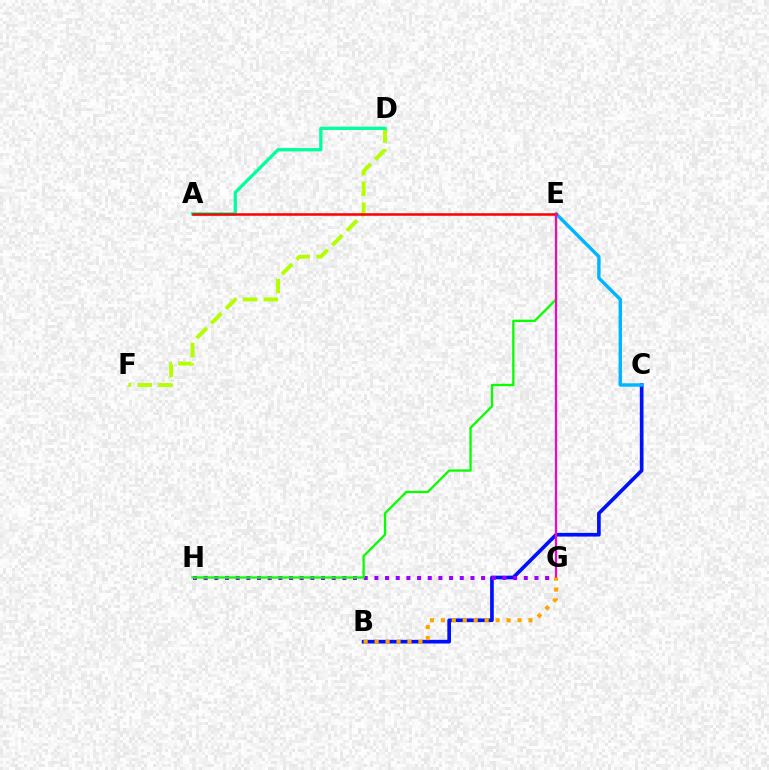{('B', 'C'): [{'color': '#0010ff', 'line_style': 'solid', 'thickness': 2.65}], ('C', 'E'): [{'color': '#00b5ff', 'line_style': 'solid', 'thickness': 2.44}], ('G', 'H'): [{'color': '#9b00ff', 'line_style': 'dotted', 'thickness': 2.9}], ('E', 'H'): [{'color': '#08ff00', 'line_style': 'solid', 'thickness': 1.66}], ('D', 'F'): [{'color': '#b3ff00', 'line_style': 'dashed', 'thickness': 2.82}], ('A', 'D'): [{'color': '#00ff9d', 'line_style': 'solid', 'thickness': 2.37}], ('A', 'E'): [{'color': '#ff0000', 'line_style': 'solid', 'thickness': 1.82}], ('E', 'G'): [{'color': '#ff00bd', 'line_style': 'solid', 'thickness': 1.59}], ('B', 'G'): [{'color': '#ffa500', 'line_style': 'dotted', 'thickness': 2.98}]}